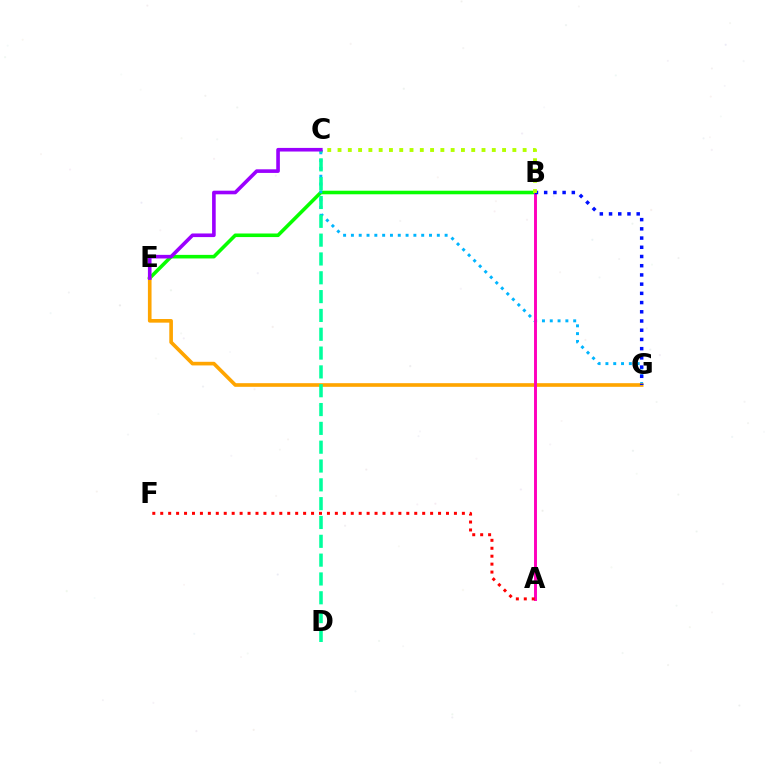{('B', 'E'): [{'color': '#08ff00', 'line_style': 'solid', 'thickness': 2.57}], ('C', 'G'): [{'color': '#00b5ff', 'line_style': 'dotted', 'thickness': 2.12}], ('E', 'G'): [{'color': '#ffa500', 'line_style': 'solid', 'thickness': 2.62}], ('A', 'B'): [{'color': '#ff00bd', 'line_style': 'solid', 'thickness': 2.12}], ('B', 'G'): [{'color': '#0010ff', 'line_style': 'dotted', 'thickness': 2.5}], ('A', 'F'): [{'color': '#ff0000', 'line_style': 'dotted', 'thickness': 2.16}], ('C', 'D'): [{'color': '#00ff9d', 'line_style': 'dashed', 'thickness': 2.56}], ('C', 'E'): [{'color': '#9b00ff', 'line_style': 'solid', 'thickness': 2.6}], ('B', 'C'): [{'color': '#b3ff00', 'line_style': 'dotted', 'thickness': 2.79}]}